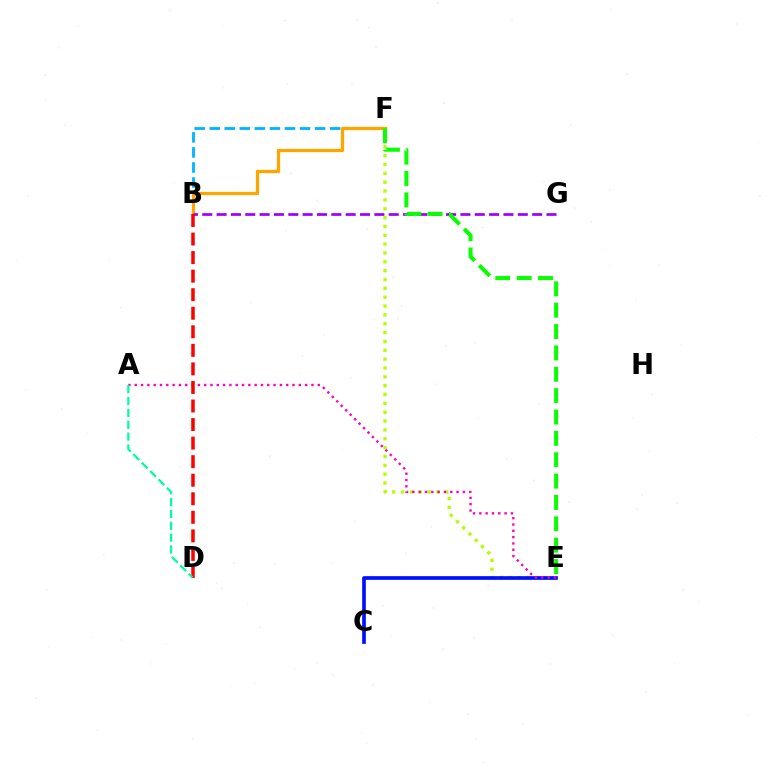{('B', 'F'): [{'color': '#00b5ff', 'line_style': 'dashed', 'thickness': 2.04}, {'color': '#ffa500', 'line_style': 'solid', 'thickness': 2.35}], ('E', 'F'): [{'color': '#b3ff00', 'line_style': 'dotted', 'thickness': 2.4}, {'color': '#08ff00', 'line_style': 'dashed', 'thickness': 2.9}], ('B', 'G'): [{'color': '#9b00ff', 'line_style': 'dashed', 'thickness': 1.95}], ('C', 'E'): [{'color': '#0010ff', 'line_style': 'solid', 'thickness': 2.66}], ('A', 'E'): [{'color': '#ff00bd', 'line_style': 'dotted', 'thickness': 1.71}], ('B', 'D'): [{'color': '#ff0000', 'line_style': 'dashed', 'thickness': 2.52}], ('A', 'D'): [{'color': '#00ff9d', 'line_style': 'dashed', 'thickness': 1.61}]}